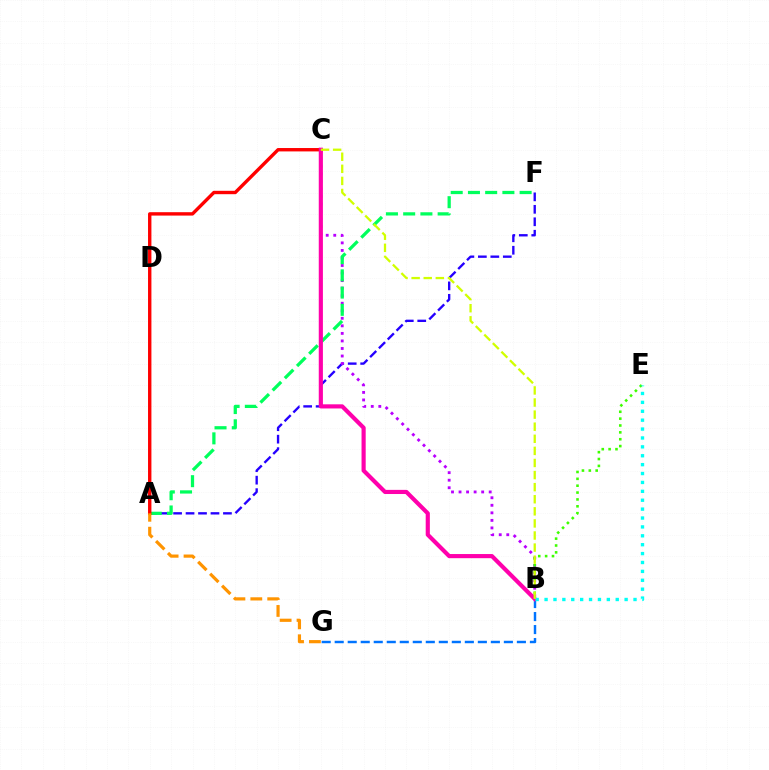{('A', 'F'): [{'color': '#2500ff', 'line_style': 'dashed', 'thickness': 1.69}, {'color': '#00ff5c', 'line_style': 'dashed', 'thickness': 2.34}], ('B', 'C'): [{'color': '#b900ff', 'line_style': 'dotted', 'thickness': 2.05}, {'color': '#ff00ac', 'line_style': 'solid', 'thickness': 2.99}, {'color': '#d1ff00', 'line_style': 'dashed', 'thickness': 1.64}], ('B', 'E'): [{'color': '#3dff00', 'line_style': 'dotted', 'thickness': 1.87}, {'color': '#00fff6', 'line_style': 'dotted', 'thickness': 2.42}], ('B', 'G'): [{'color': '#0074ff', 'line_style': 'dashed', 'thickness': 1.77}], ('A', 'C'): [{'color': '#ff0000', 'line_style': 'solid', 'thickness': 2.44}], ('A', 'G'): [{'color': '#ff9400', 'line_style': 'dashed', 'thickness': 2.3}]}